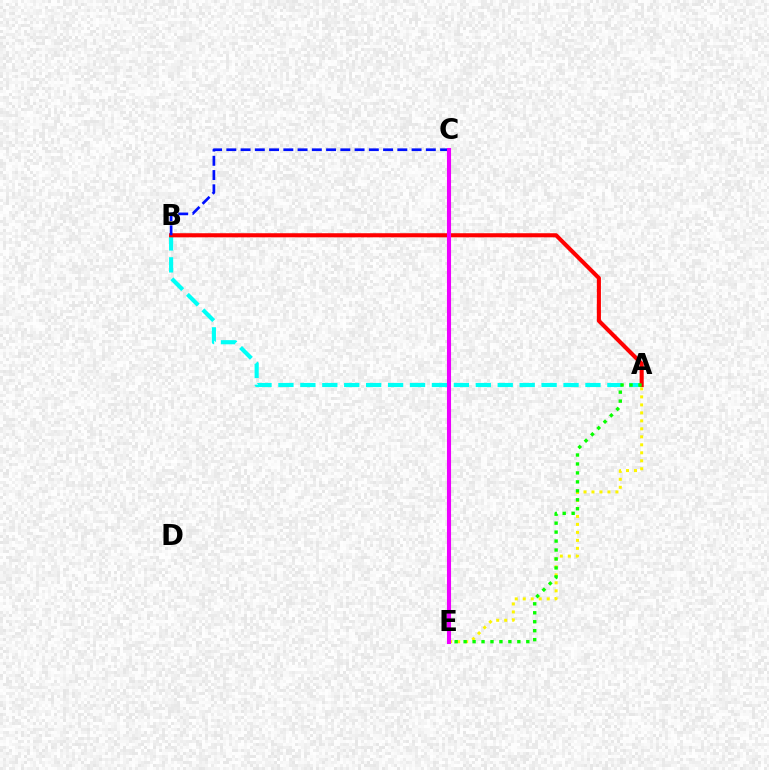{('A', 'B'): [{'color': '#00fff6', 'line_style': 'dashed', 'thickness': 2.98}, {'color': '#ff0000', 'line_style': 'solid', 'thickness': 2.94}], ('B', 'C'): [{'color': '#0010ff', 'line_style': 'dashed', 'thickness': 1.94}], ('A', 'E'): [{'color': '#fcf500', 'line_style': 'dotted', 'thickness': 2.17}, {'color': '#08ff00', 'line_style': 'dotted', 'thickness': 2.43}], ('C', 'E'): [{'color': '#ee00ff', 'line_style': 'solid', 'thickness': 2.94}]}